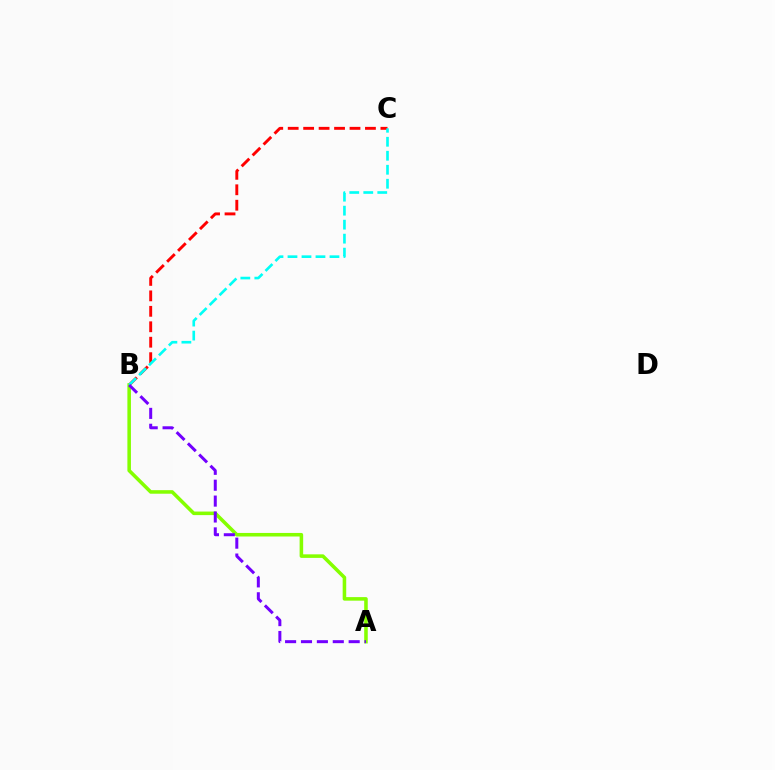{('B', 'C'): [{'color': '#ff0000', 'line_style': 'dashed', 'thickness': 2.1}, {'color': '#00fff6', 'line_style': 'dashed', 'thickness': 1.9}], ('A', 'B'): [{'color': '#84ff00', 'line_style': 'solid', 'thickness': 2.56}, {'color': '#7200ff', 'line_style': 'dashed', 'thickness': 2.16}]}